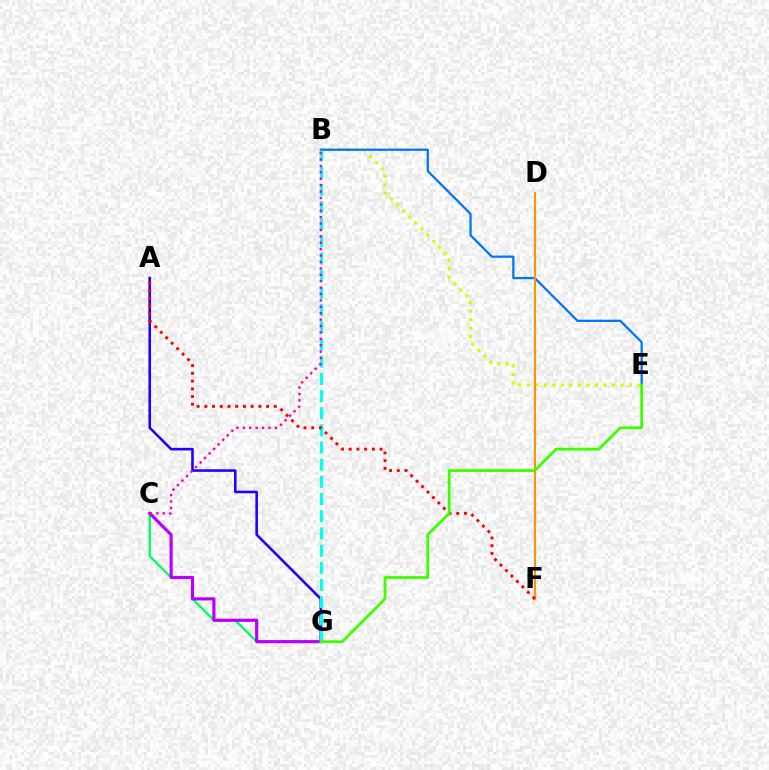{('C', 'G'): [{'color': '#00ff5c', 'line_style': 'solid', 'thickness': 1.69}, {'color': '#b900ff', 'line_style': 'solid', 'thickness': 2.28}], ('B', 'E'): [{'color': '#d1ff00', 'line_style': 'dotted', 'thickness': 2.31}, {'color': '#0074ff', 'line_style': 'solid', 'thickness': 1.63}], ('A', 'G'): [{'color': '#2500ff', 'line_style': 'solid', 'thickness': 1.88}], ('B', 'G'): [{'color': '#00fff6', 'line_style': 'dashed', 'thickness': 2.33}], ('D', 'F'): [{'color': '#ff9400', 'line_style': 'solid', 'thickness': 1.51}], ('A', 'F'): [{'color': '#ff0000', 'line_style': 'dotted', 'thickness': 2.1}], ('B', 'C'): [{'color': '#ff00ac', 'line_style': 'dotted', 'thickness': 1.74}], ('E', 'G'): [{'color': '#3dff00', 'line_style': 'solid', 'thickness': 2.01}]}